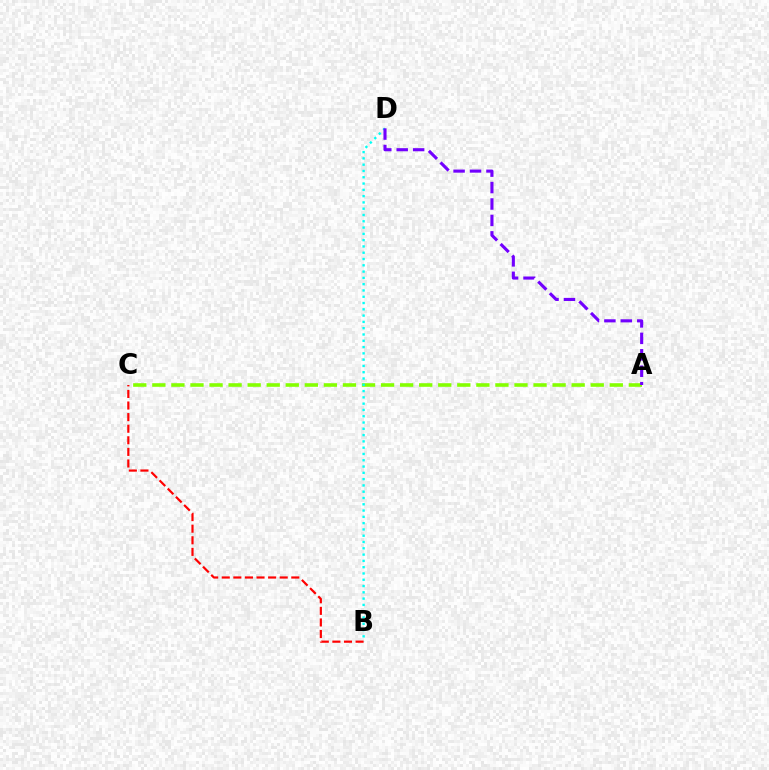{('A', 'C'): [{'color': '#84ff00', 'line_style': 'dashed', 'thickness': 2.59}], ('B', 'D'): [{'color': '#00fff6', 'line_style': 'dotted', 'thickness': 1.71}], ('A', 'D'): [{'color': '#7200ff', 'line_style': 'dashed', 'thickness': 2.23}], ('B', 'C'): [{'color': '#ff0000', 'line_style': 'dashed', 'thickness': 1.57}]}